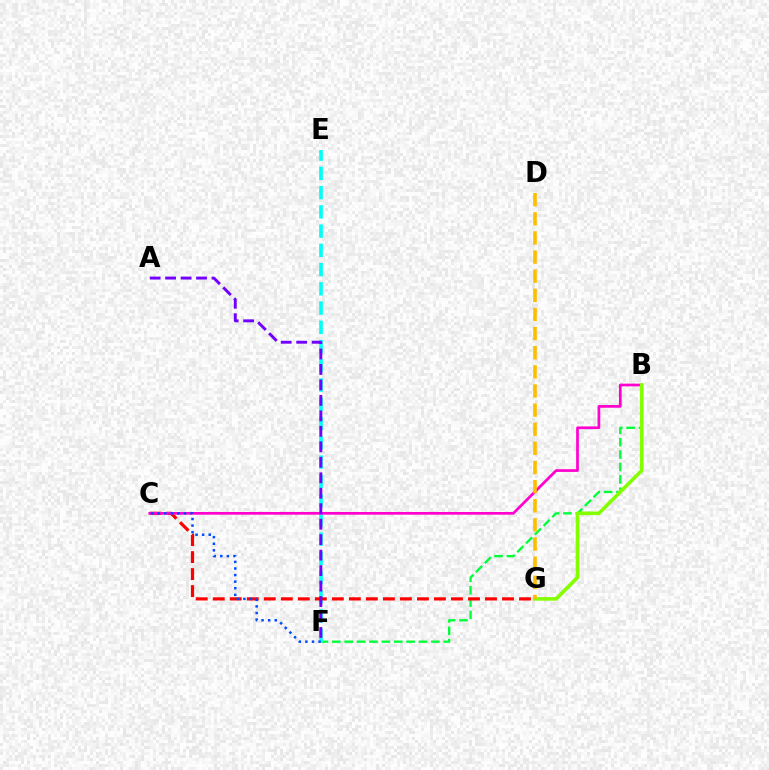{('B', 'F'): [{'color': '#00ff39', 'line_style': 'dashed', 'thickness': 1.68}], ('E', 'F'): [{'color': '#00fff6', 'line_style': 'dashed', 'thickness': 2.61}], ('C', 'G'): [{'color': '#ff0000', 'line_style': 'dashed', 'thickness': 2.31}], ('B', 'C'): [{'color': '#ff00cf', 'line_style': 'solid', 'thickness': 1.95}], ('C', 'F'): [{'color': '#004bff', 'line_style': 'dotted', 'thickness': 1.79}], ('B', 'G'): [{'color': '#84ff00', 'line_style': 'solid', 'thickness': 2.59}], ('A', 'F'): [{'color': '#7200ff', 'line_style': 'dashed', 'thickness': 2.1}], ('D', 'G'): [{'color': '#ffbd00', 'line_style': 'dashed', 'thickness': 2.6}]}